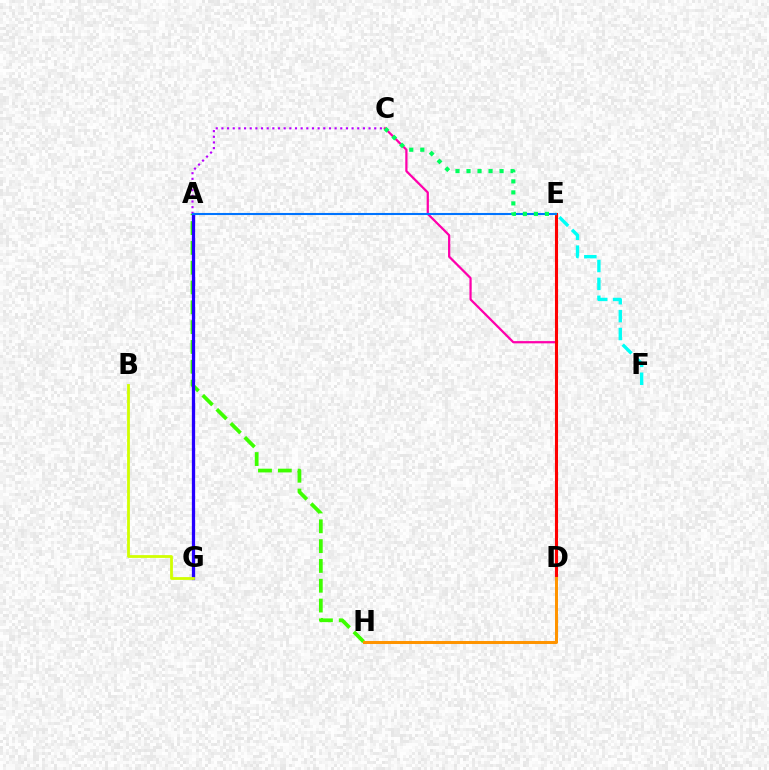{('C', 'D'): [{'color': '#ff00ac', 'line_style': 'solid', 'thickness': 1.62}], ('A', 'H'): [{'color': '#3dff00', 'line_style': 'dashed', 'thickness': 2.69}], ('D', 'E'): [{'color': '#ff0000', 'line_style': 'solid', 'thickness': 2.22}], ('A', 'G'): [{'color': '#2500ff', 'line_style': 'solid', 'thickness': 2.35}], ('E', 'F'): [{'color': '#00fff6', 'line_style': 'dashed', 'thickness': 2.43}], ('D', 'H'): [{'color': '#ff9400', 'line_style': 'solid', 'thickness': 2.17}], ('B', 'G'): [{'color': '#d1ff00', 'line_style': 'solid', 'thickness': 2.01}], ('A', 'C'): [{'color': '#b900ff', 'line_style': 'dotted', 'thickness': 1.54}], ('A', 'E'): [{'color': '#0074ff', 'line_style': 'solid', 'thickness': 1.5}], ('C', 'E'): [{'color': '#00ff5c', 'line_style': 'dotted', 'thickness': 2.99}]}